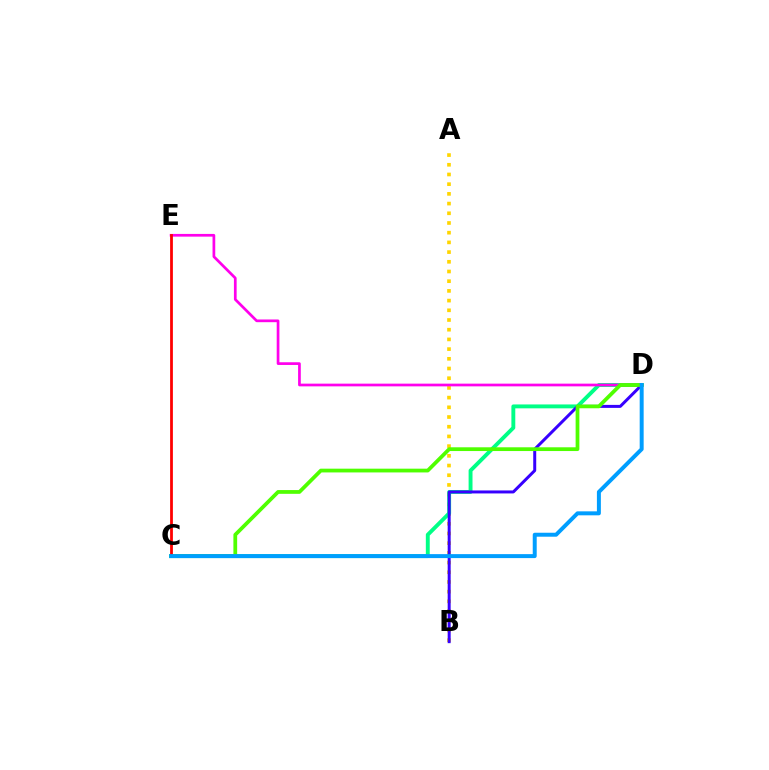{('A', 'B'): [{'color': '#ffd500', 'line_style': 'dotted', 'thickness': 2.64}], ('C', 'D'): [{'color': '#00ff86', 'line_style': 'solid', 'thickness': 2.81}, {'color': '#4fff00', 'line_style': 'solid', 'thickness': 2.7}, {'color': '#009eff', 'line_style': 'solid', 'thickness': 2.86}], ('D', 'E'): [{'color': '#ff00ed', 'line_style': 'solid', 'thickness': 1.95}], ('B', 'D'): [{'color': '#3700ff', 'line_style': 'solid', 'thickness': 2.15}], ('C', 'E'): [{'color': '#ff0000', 'line_style': 'solid', 'thickness': 2.0}]}